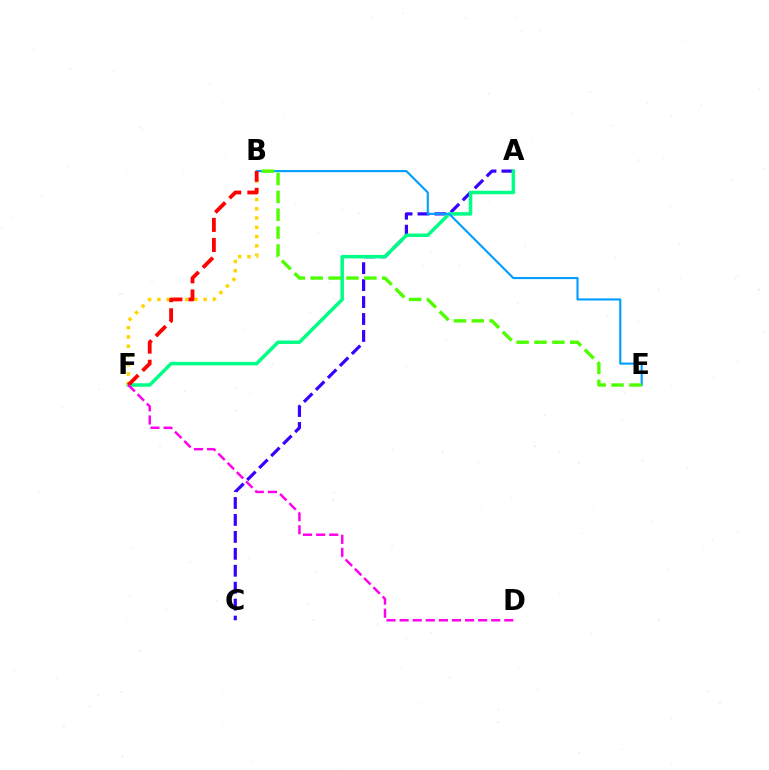{('A', 'C'): [{'color': '#3700ff', 'line_style': 'dashed', 'thickness': 2.3}], ('A', 'F'): [{'color': '#00ff86', 'line_style': 'solid', 'thickness': 2.51}], ('B', 'F'): [{'color': '#ffd500', 'line_style': 'dotted', 'thickness': 2.52}, {'color': '#ff0000', 'line_style': 'dashed', 'thickness': 2.73}], ('B', 'E'): [{'color': '#009eff', 'line_style': 'solid', 'thickness': 1.53}, {'color': '#4fff00', 'line_style': 'dashed', 'thickness': 2.43}], ('D', 'F'): [{'color': '#ff00ed', 'line_style': 'dashed', 'thickness': 1.78}]}